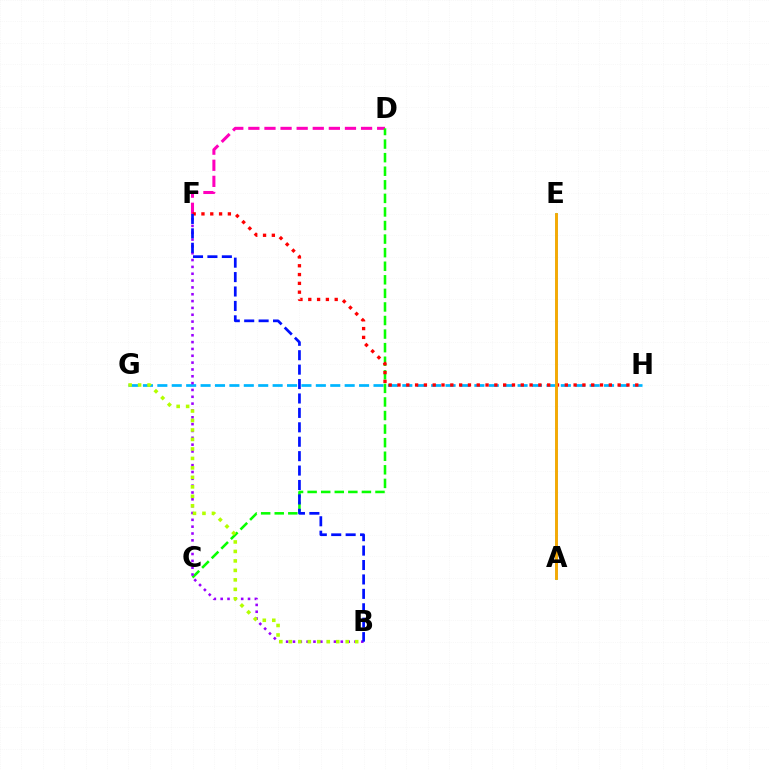{('G', 'H'): [{'color': '#00b5ff', 'line_style': 'dashed', 'thickness': 1.96}], ('A', 'E'): [{'color': '#00ff9d', 'line_style': 'solid', 'thickness': 1.9}, {'color': '#ffa500', 'line_style': 'solid', 'thickness': 2.01}], ('D', 'F'): [{'color': '#ff00bd', 'line_style': 'dashed', 'thickness': 2.19}], ('C', 'D'): [{'color': '#08ff00', 'line_style': 'dashed', 'thickness': 1.84}], ('B', 'F'): [{'color': '#9b00ff', 'line_style': 'dotted', 'thickness': 1.86}, {'color': '#0010ff', 'line_style': 'dashed', 'thickness': 1.96}], ('F', 'H'): [{'color': '#ff0000', 'line_style': 'dotted', 'thickness': 2.39}], ('B', 'G'): [{'color': '#b3ff00', 'line_style': 'dotted', 'thickness': 2.58}]}